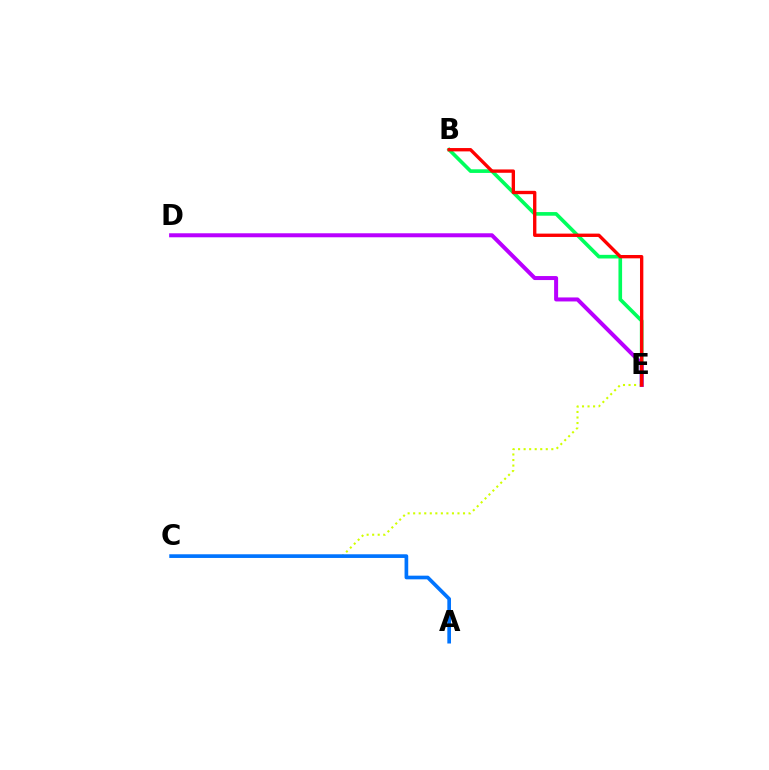{('B', 'E'): [{'color': '#00ff5c', 'line_style': 'solid', 'thickness': 2.62}, {'color': '#ff0000', 'line_style': 'solid', 'thickness': 2.41}], ('D', 'E'): [{'color': '#b900ff', 'line_style': 'solid', 'thickness': 2.89}], ('C', 'E'): [{'color': '#d1ff00', 'line_style': 'dotted', 'thickness': 1.51}], ('A', 'C'): [{'color': '#0074ff', 'line_style': 'solid', 'thickness': 2.64}]}